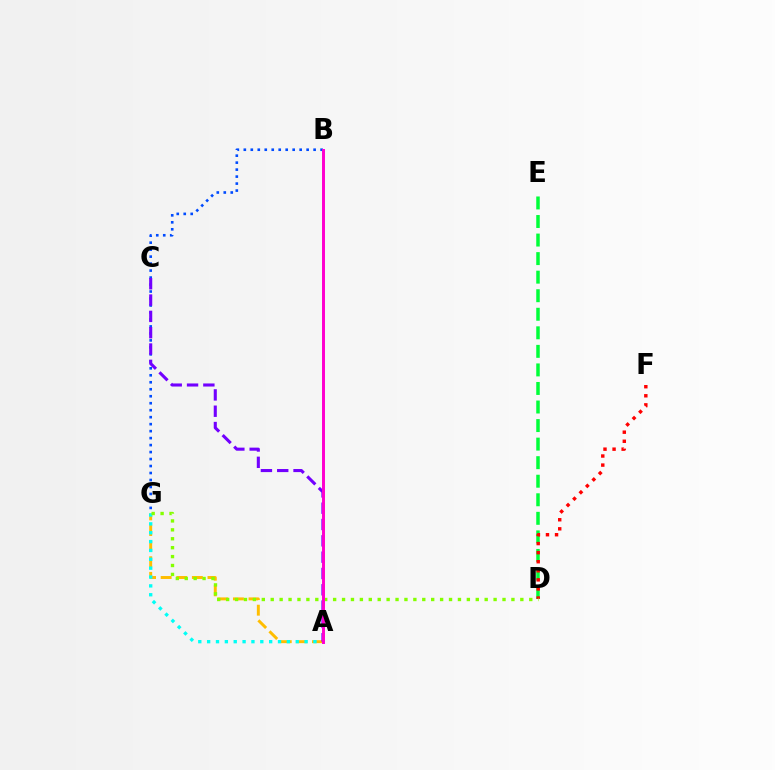{('A', 'G'): [{'color': '#ffbd00', 'line_style': 'dashed', 'thickness': 2.12}, {'color': '#00fff6', 'line_style': 'dotted', 'thickness': 2.41}], ('B', 'G'): [{'color': '#004bff', 'line_style': 'dotted', 'thickness': 1.9}], ('D', 'E'): [{'color': '#00ff39', 'line_style': 'dashed', 'thickness': 2.52}], ('D', 'F'): [{'color': '#ff0000', 'line_style': 'dotted', 'thickness': 2.46}], ('D', 'G'): [{'color': '#84ff00', 'line_style': 'dotted', 'thickness': 2.42}], ('A', 'C'): [{'color': '#7200ff', 'line_style': 'dashed', 'thickness': 2.22}], ('A', 'B'): [{'color': '#ff00cf', 'line_style': 'solid', 'thickness': 2.13}]}